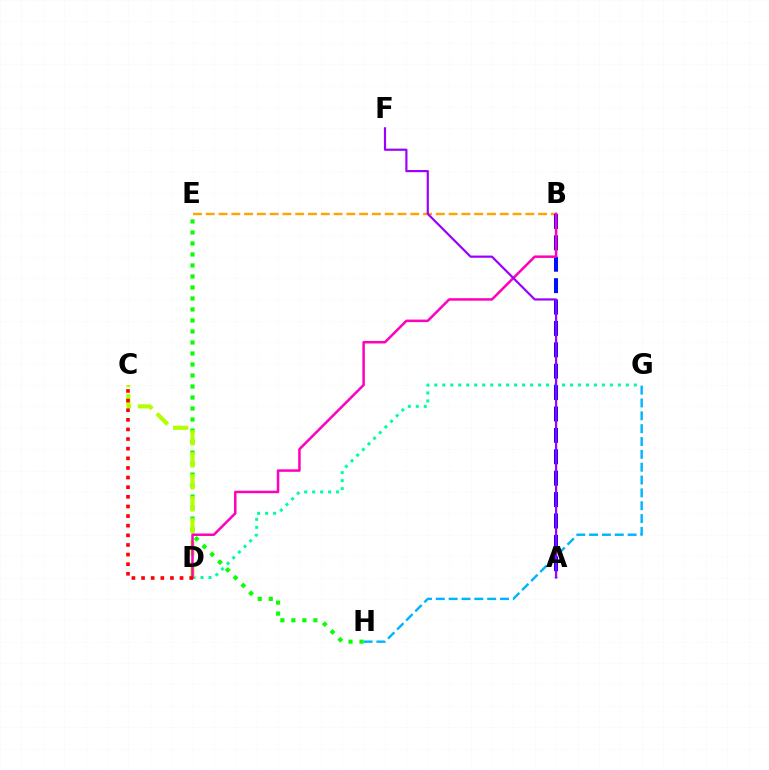{('D', 'G'): [{'color': '#00ff9d', 'line_style': 'dotted', 'thickness': 2.17}], ('E', 'H'): [{'color': '#08ff00', 'line_style': 'dotted', 'thickness': 2.99}], ('B', 'E'): [{'color': '#ffa500', 'line_style': 'dashed', 'thickness': 1.74}], ('G', 'H'): [{'color': '#00b5ff', 'line_style': 'dashed', 'thickness': 1.75}], ('C', 'D'): [{'color': '#b3ff00', 'line_style': 'dashed', 'thickness': 2.99}, {'color': '#ff0000', 'line_style': 'dotted', 'thickness': 2.62}], ('A', 'B'): [{'color': '#0010ff', 'line_style': 'dashed', 'thickness': 2.91}], ('B', 'D'): [{'color': '#ff00bd', 'line_style': 'solid', 'thickness': 1.81}], ('A', 'F'): [{'color': '#9b00ff', 'line_style': 'solid', 'thickness': 1.57}]}